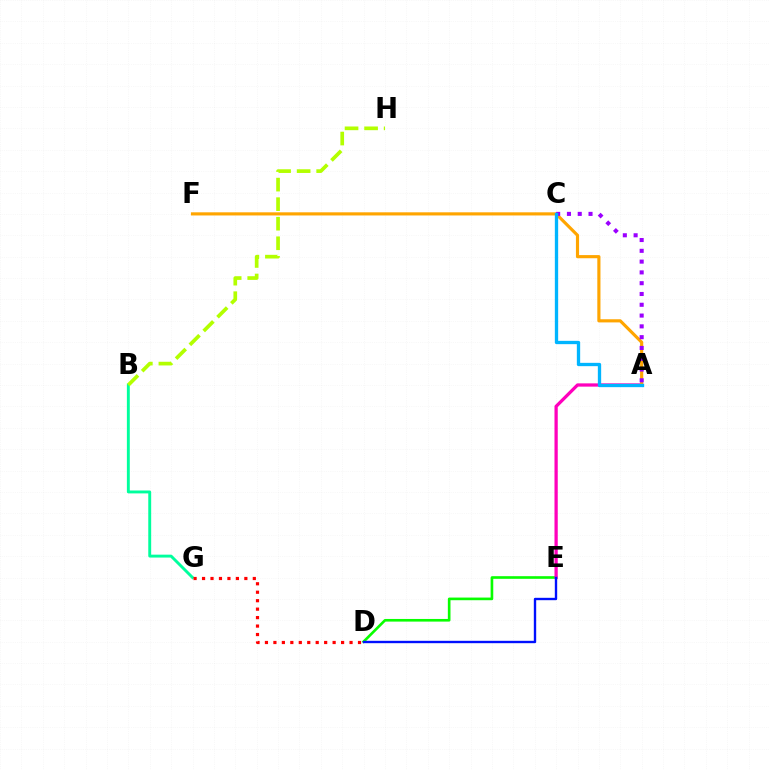{('D', 'E'): [{'color': '#08ff00', 'line_style': 'solid', 'thickness': 1.9}, {'color': '#0010ff', 'line_style': 'solid', 'thickness': 1.71}], ('A', 'E'): [{'color': '#ff00bd', 'line_style': 'solid', 'thickness': 2.35}], ('B', 'G'): [{'color': '#00ff9d', 'line_style': 'solid', 'thickness': 2.09}], ('B', 'H'): [{'color': '#b3ff00', 'line_style': 'dashed', 'thickness': 2.65}], ('A', 'F'): [{'color': '#ffa500', 'line_style': 'solid', 'thickness': 2.27}], ('A', 'C'): [{'color': '#9b00ff', 'line_style': 'dotted', 'thickness': 2.93}, {'color': '#00b5ff', 'line_style': 'solid', 'thickness': 2.39}], ('D', 'G'): [{'color': '#ff0000', 'line_style': 'dotted', 'thickness': 2.3}]}